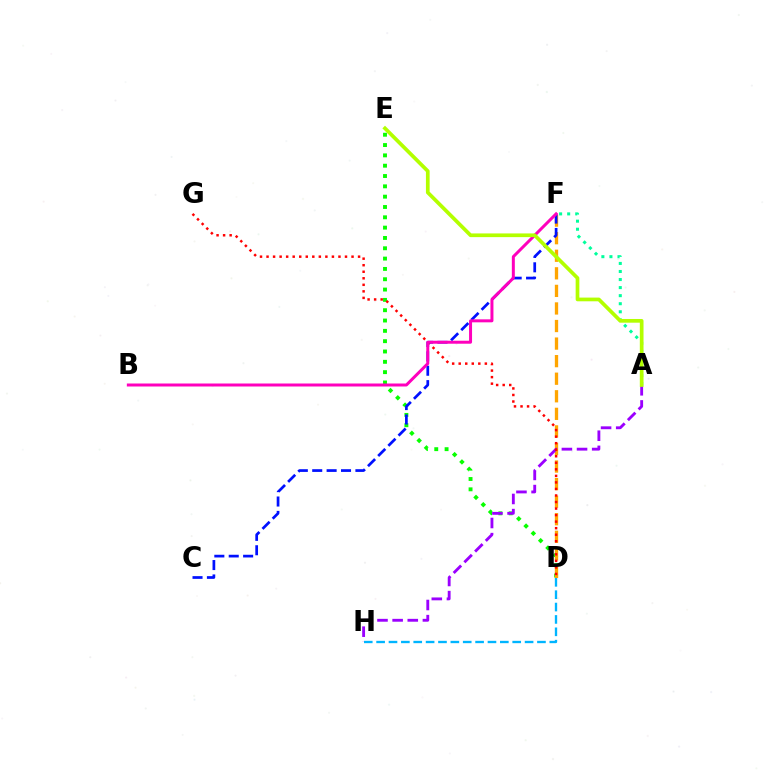{('D', 'E'): [{'color': '#08ff00', 'line_style': 'dotted', 'thickness': 2.8}], ('D', 'F'): [{'color': '#ffa500', 'line_style': 'dashed', 'thickness': 2.39}], ('A', 'H'): [{'color': '#9b00ff', 'line_style': 'dashed', 'thickness': 2.06}], ('A', 'F'): [{'color': '#00ff9d', 'line_style': 'dotted', 'thickness': 2.19}], ('D', 'G'): [{'color': '#ff0000', 'line_style': 'dotted', 'thickness': 1.78}], ('C', 'F'): [{'color': '#0010ff', 'line_style': 'dashed', 'thickness': 1.96}], ('B', 'F'): [{'color': '#ff00bd', 'line_style': 'solid', 'thickness': 2.15}], ('A', 'E'): [{'color': '#b3ff00', 'line_style': 'solid', 'thickness': 2.67}], ('D', 'H'): [{'color': '#00b5ff', 'line_style': 'dashed', 'thickness': 1.68}]}